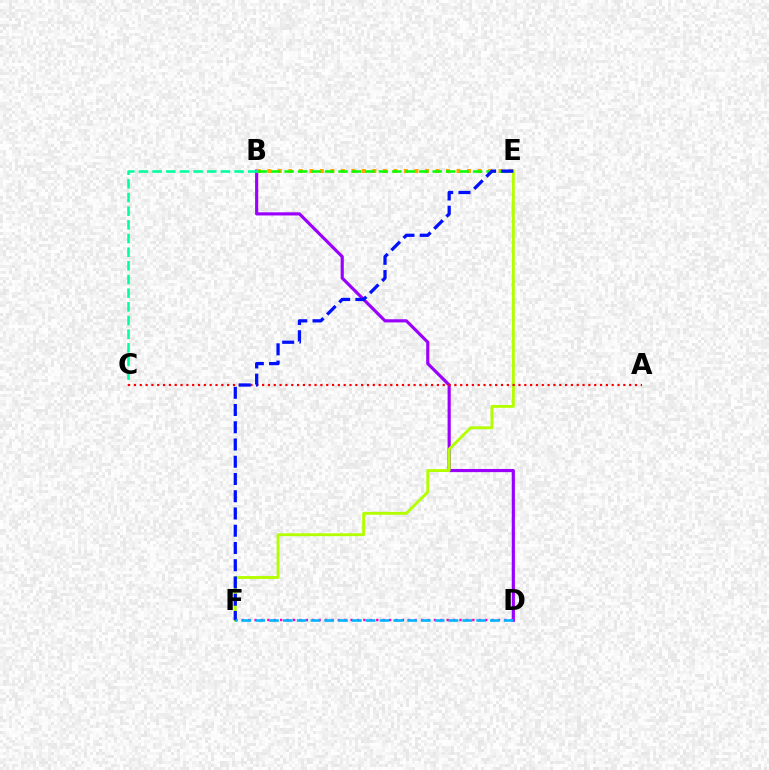{('B', 'D'): [{'color': '#9b00ff', 'line_style': 'solid', 'thickness': 2.27}], ('B', 'E'): [{'color': '#ffa500', 'line_style': 'dotted', 'thickness': 2.86}, {'color': '#08ff00', 'line_style': 'dashed', 'thickness': 1.83}], ('B', 'C'): [{'color': '#00ff9d', 'line_style': 'dashed', 'thickness': 1.86}], ('E', 'F'): [{'color': '#b3ff00', 'line_style': 'solid', 'thickness': 2.08}, {'color': '#0010ff', 'line_style': 'dashed', 'thickness': 2.34}], ('A', 'C'): [{'color': '#ff0000', 'line_style': 'dotted', 'thickness': 1.58}], ('D', 'F'): [{'color': '#ff00bd', 'line_style': 'dotted', 'thickness': 1.74}, {'color': '#00b5ff', 'line_style': 'dashed', 'thickness': 1.88}]}